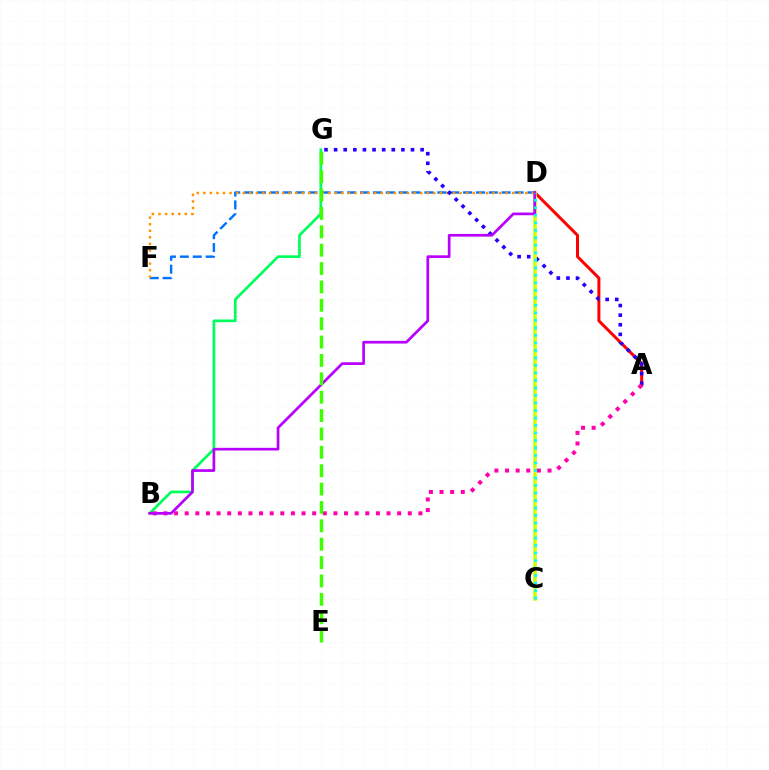{('A', 'D'): [{'color': '#ff0000', 'line_style': 'solid', 'thickness': 2.15}], ('D', 'F'): [{'color': '#0074ff', 'line_style': 'dashed', 'thickness': 1.75}, {'color': '#ff9400', 'line_style': 'dotted', 'thickness': 1.79}], ('B', 'G'): [{'color': '#00ff5c', 'line_style': 'solid', 'thickness': 1.95}], ('A', 'G'): [{'color': '#2500ff', 'line_style': 'dotted', 'thickness': 2.61}], ('C', 'D'): [{'color': '#d1ff00', 'line_style': 'solid', 'thickness': 2.62}, {'color': '#00fff6', 'line_style': 'dotted', 'thickness': 2.04}], ('A', 'B'): [{'color': '#ff00ac', 'line_style': 'dotted', 'thickness': 2.89}], ('B', 'D'): [{'color': '#b900ff', 'line_style': 'solid', 'thickness': 1.95}], ('E', 'G'): [{'color': '#3dff00', 'line_style': 'dashed', 'thickness': 2.5}]}